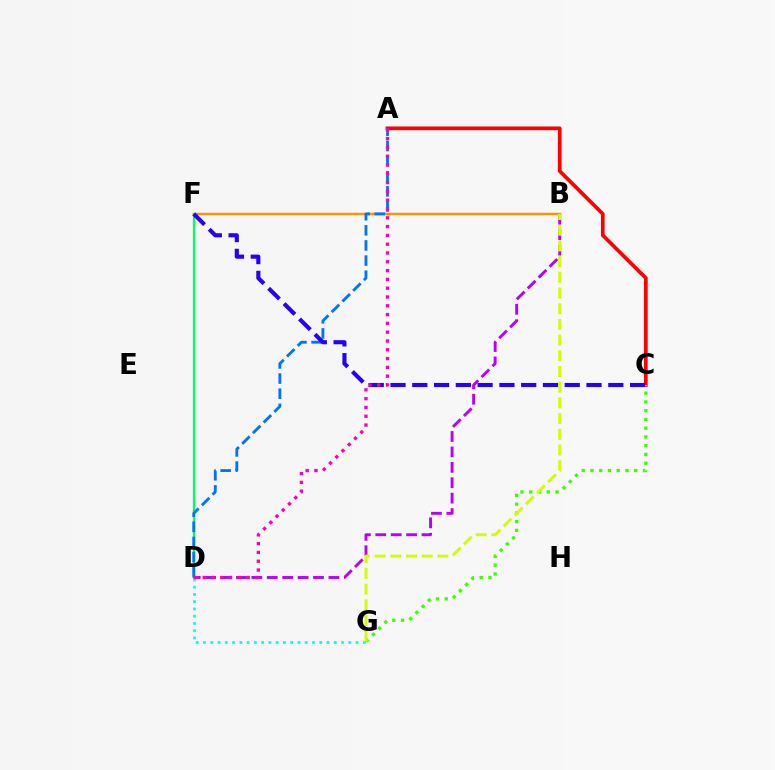{('B', 'D'): [{'color': '#b900ff', 'line_style': 'dashed', 'thickness': 2.09}], ('D', 'F'): [{'color': '#00ff5c', 'line_style': 'solid', 'thickness': 1.65}], ('A', 'C'): [{'color': '#ff0000', 'line_style': 'solid', 'thickness': 2.66}], ('C', 'G'): [{'color': '#3dff00', 'line_style': 'dotted', 'thickness': 2.38}], ('B', 'F'): [{'color': '#ff9400', 'line_style': 'solid', 'thickness': 1.78}], ('B', 'G'): [{'color': '#d1ff00', 'line_style': 'dashed', 'thickness': 2.13}], ('A', 'D'): [{'color': '#0074ff', 'line_style': 'dashed', 'thickness': 2.06}, {'color': '#ff00ac', 'line_style': 'dotted', 'thickness': 2.39}], ('D', 'G'): [{'color': '#00fff6', 'line_style': 'dotted', 'thickness': 1.97}], ('C', 'F'): [{'color': '#2500ff', 'line_style': 'dashed', 'thickness': 2.96}]}